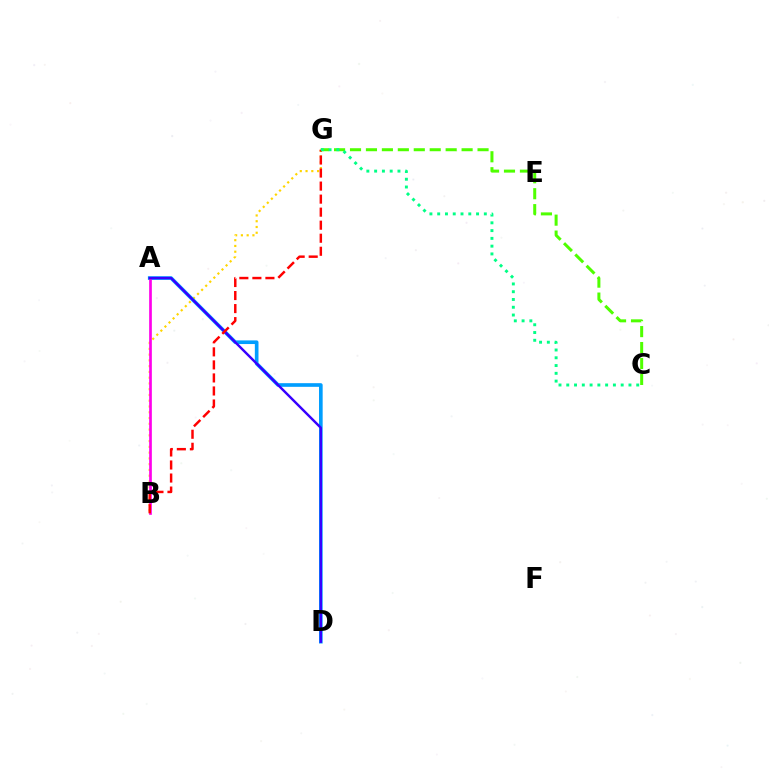{('B', 'G'): [{'color': '#ffd500', 'line_style': 'dotted', 'thickness': 1.57}, {'color': '#ff0000', 'line_style': 'dashed', 'thickness': 1.77}], ('A', 'D'): [{'color': '#009eff', 'line_style': 'solid', 'thickness': 2.63}, {'color': '#3700ff', 'line_style': 'solid', 'thickness': 1.75}], ('A', 'B'): [{'color': '#ff00ed', 'line_style': 'solid', 'thickness': 1.93}], ('C', 'G'): [{'color': '#4fff00', 'line_style': 'dashed', 'thickness': 2.17}, {'color': '#00ff86', 'line_style': 'dotted', 'thickness': 2.11}]}